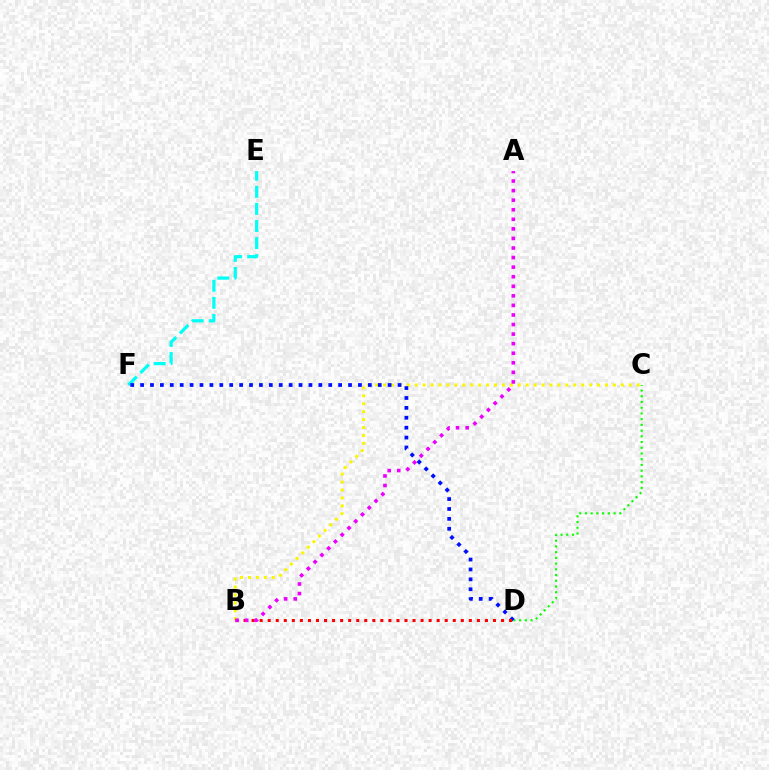{('E', 'F'): [{'color': '#00fff6', 'line_style': 'dashed', 'thickness': 2.32}], ('C', 'D'): [{'color': '#08ff00', 'line_style': 'dotted', 'thickness': 1.55}], ('B', 'C'): [{'color': '#fcf500', 'line_style': 'dotted', 'thickness': 2.15}], ('D', 'F'): [{'color': '#0010ff', 'line_style': 'dotted', 'thickness': 2.69}], ('B', 'D'): [{'color': '#ff0000', 'line_style': 'dotted', 'thickness': 2.19}], ('A', 'B'): [{'color': '#ee00ff', 'line_style': 'dotted', 'thickness': 2.6}]}